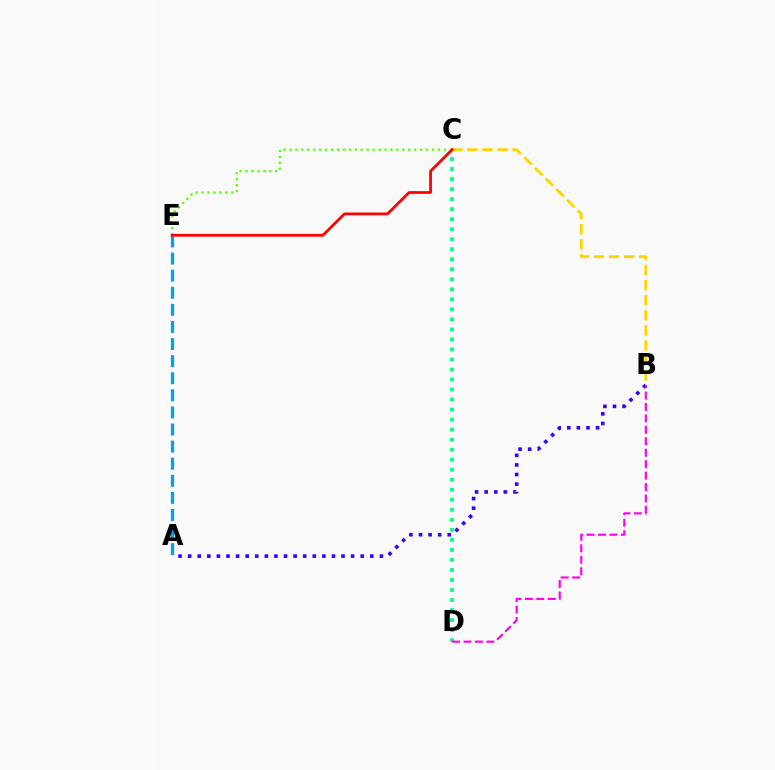{('C', 'E'): [{'color': '#4fff00', 'line_style': 'dotted', 'thickness': 1.61}, {'color': '#ff0000', 'line_style': 'solid', 'thickness': 1.98}], ('A', 'B'): [{'color': '#3700ff', 'line_style': 'dotted', 'thickness': 2.6}], ('C', 'D'): [{'color': '#00ff86', 'line_style': 'dotted', 'thickness': 2.72}], ('A', 'E'): [{'color': '#009eff', 'line_style': 'dashed', 'thickness': 2.32}], ('B', 'C'): [{'color': '#ffd500', 'line_style': 'dashed', 'thickness': 2.05}], ('B', 'D'): [{'color': '#ff00ed', 'line_style': 'dashed', 'thickness': 1.55}]}